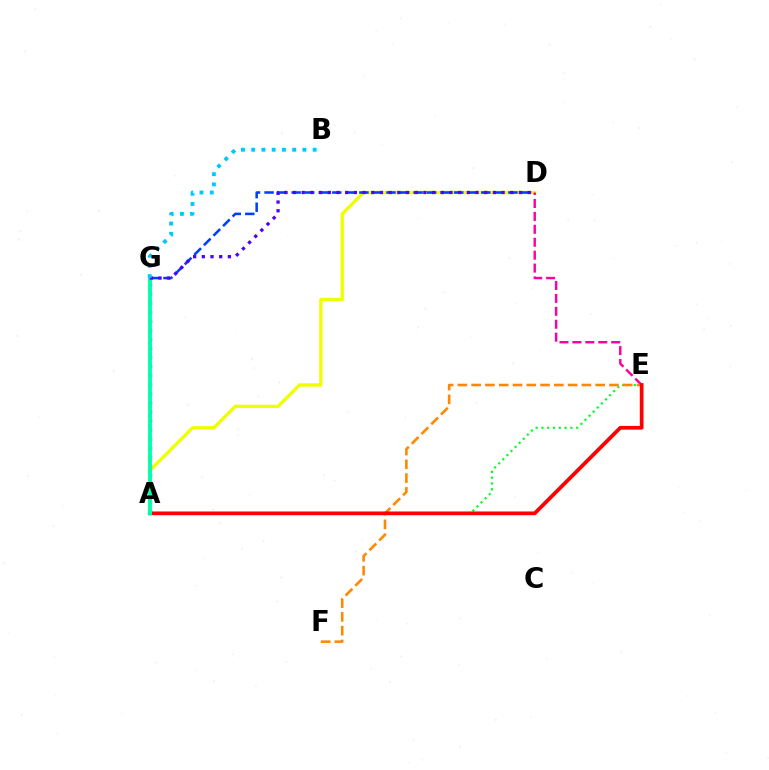{('A', 'E'): [{'color': '#00ff27', 'line_style': 'dotted', 'thickness': 1.57}, {'color': '#ff0000', 'line_style': 'solid', 'thickness': 2.68}], ('A', 'G'): [{'color': '#d600ff', 'line_style': 'dotted', 'thickness': 2.46}, {'color': '#66ff00', 'line_style': 'dotted', 'thickness': 2.85}, {'color': '#00ffaf', 'line_style': 'solid', 'thickness': 2.76}], ('A', 'D'): [{'color': '#eeff00', 'line_style': 'solid', 'thickness': 2.38}], ('D', 'G'): [{'color': '#003fff', 'line_style': 'dashed', 'thickness': 1.84}, {'color': '#4f00ff', 'line_style': 'dotted', 'thickness': 2.36}], ('D', 'E'): [{'color': '#ff00a0', 'line_style': 'dashed', 'thickness': 1.76}], ('E', 'F'): [{'color': '#ff8800', 'line_style': 'dashed', 'thickness': 1.87}], ('B', 'G'): [{'color': '#00c7ff', 'line_style': 'dotted', 'thickness': 2.78}]}